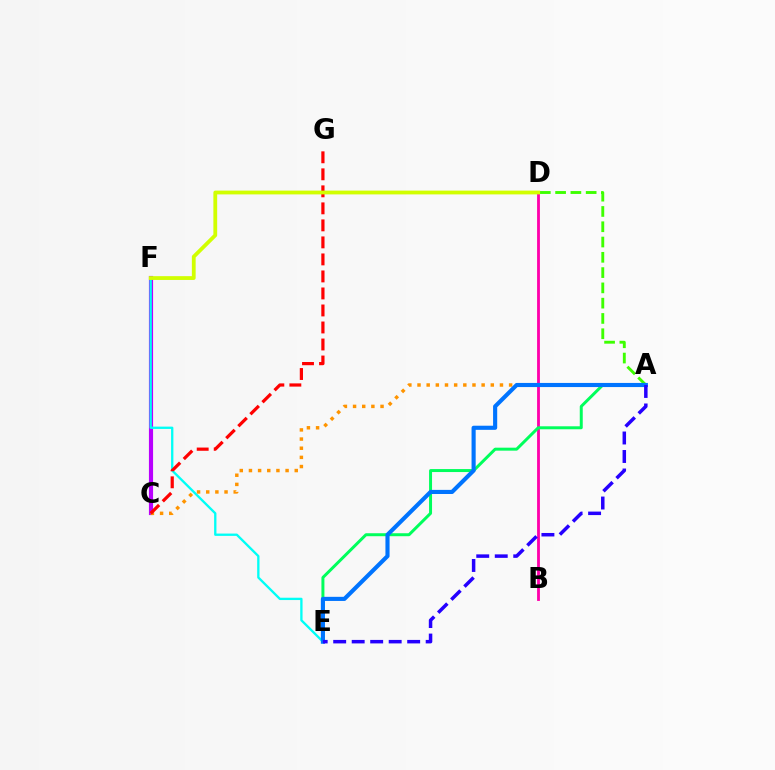{('B', 'D'): [{'color': '#ff00ac', 'line_style': 'solid', 'thickness': 2.04}], ('C', 'F'): [{'color': '#b900ff', 'line_style': 'solid', 'thickness': 2.99}], ('E', 'F'): [{'color': '#00fff6', 'line_style': 'solid', 'thickness': 1.67}], ('A', 'D'): [{'color': '#3dff00', 'line_style': 'dashed', 'thickness': 2.08}], ('A', 'C'): [{'color': '#ff9400', 'line_style': 'dotted', 'thickness': 2.49}], ('A', 'E'): [{'color': '#00ff5c', 'line_style': 'solid', 'thickness': 2.14}, {'color': '#0074ff', 'line_style': 'solid', 'thickness': 2.97}, {'color': '#2500ff', 'line_style': 'dashed', 'thickness': 2.51}], ('C', 'G'): [{'color': '#ff0000', 'line_style': 'dashed', 'thickness': 2.31}], ('D', 'F'): [{'color': '#d1ff00', 'line_style': 'solid', 'thickness': 2.73}]}